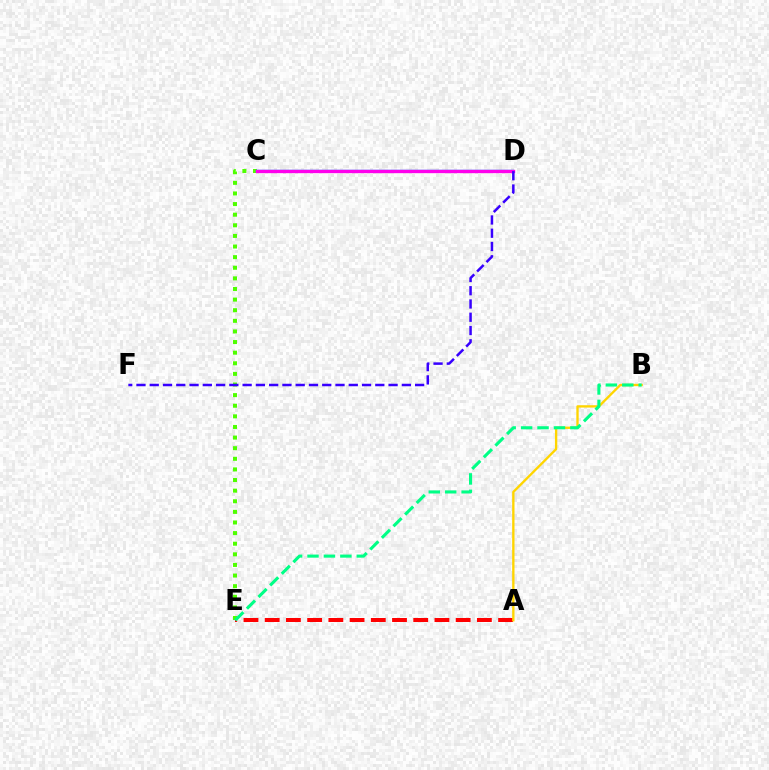{('C', 'E'): [{'color': '#4fff00', 'line_style': 'dotted', 'thickness': 2.88}], ('A', 'E'): [{'color': '#ff0000', 'line_style': 'dashed', 'thickness': 2.88}], ('A', 'B'): [{'color': '#ffd500', 'line_style': 'solid', 'thickness': 1.69}], ('C', 'D'): [{'color': '#009eff', 'line_style': 'solid', 'thickness': 1.75}, {'color': '#ff00ed', 'line_style': 'solid', 'thickness': 2.41}], ('B', 'E'): [{'color': '#00ff86', 'line_style': 'dashed', 'thickness': 2.23}], ('D', 'F'): [{'color': '#3700ff', 'line_style': 'dashed', 'thickness': 1.8}]}